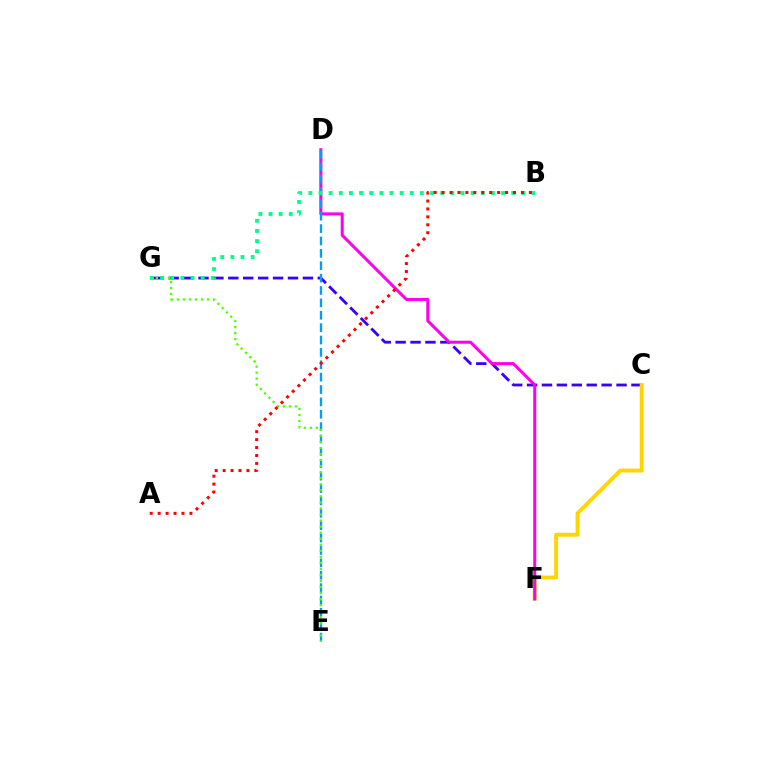{('C', 'G'): [{'color': '#3700ff', 'line_style': 'dashed', 'thickness': 2.03}], ('C', 'F'): [{'color': '#ffd500', 'line_style': 'solid', 'thickness': 2.8}], ('D', 'F'): [{'color': '#ff00ed', 'line_style': 'solid', 'thickness': 2.18}], ('D', 'E'): [{'color': '#009eff', 'line_style': 'dashed', 'thickness': 1.68}], ('E', 'G'): [{'color': '#4fff00', 'line_style': 'dotted', 'thickness': 1.64}], ('B', 'G'): [{'color': '#00ff86', 'line_style': 'dotted', 'thickness': 2.76}], ('A', 'B'): [{'color': '#ff0000', 'line_style': 'dotted', 'thickness': 2.16}]}